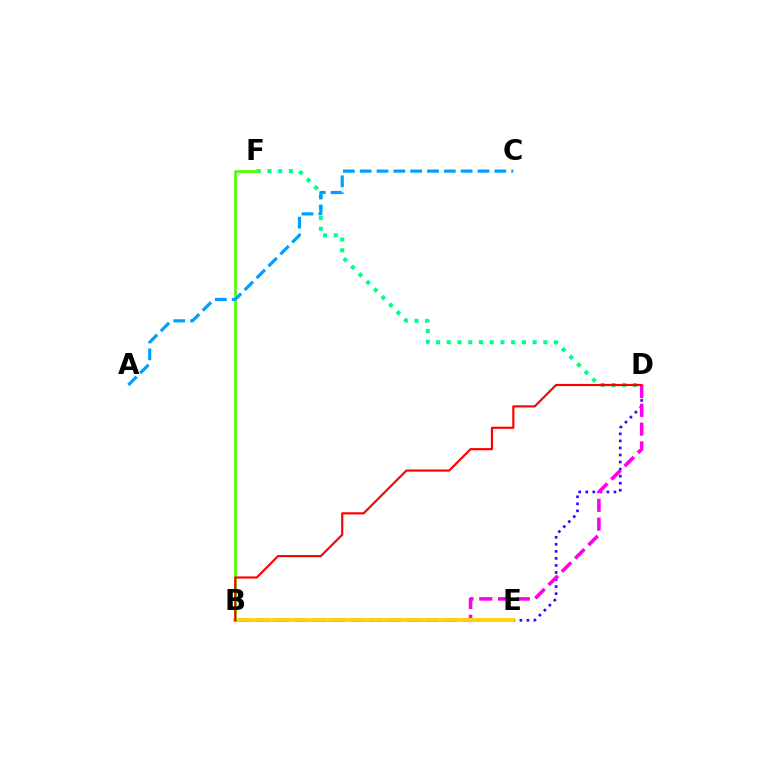{('B', 'D'): [{'color': '#3700ff', 'line_style': 'dotted', 'thickness': 1.91}, {'color': '#ff00ed', 'line_style': 'dashed', 'thickness': 2.55}, {'color': '#ff0000', 'line_style': 'solid', 'thickness': 1.55}], ('D', 'F'): [{'color': '#00ff86', 'line_style': 'dotted', 'thickness': 2.91}], ('B', 'E'): [{'color': '#ffd500', 'line_style': 'solid', 'thickness': 2.73}], ('B', 'F'): [{'color': '#4fff00', 'line_style': 'solid', 'thickness': 1.95}], ('A', 'C'): [{'color': '#009eff', 'line_style': 'dashed', 'thickness': 2.29}]}